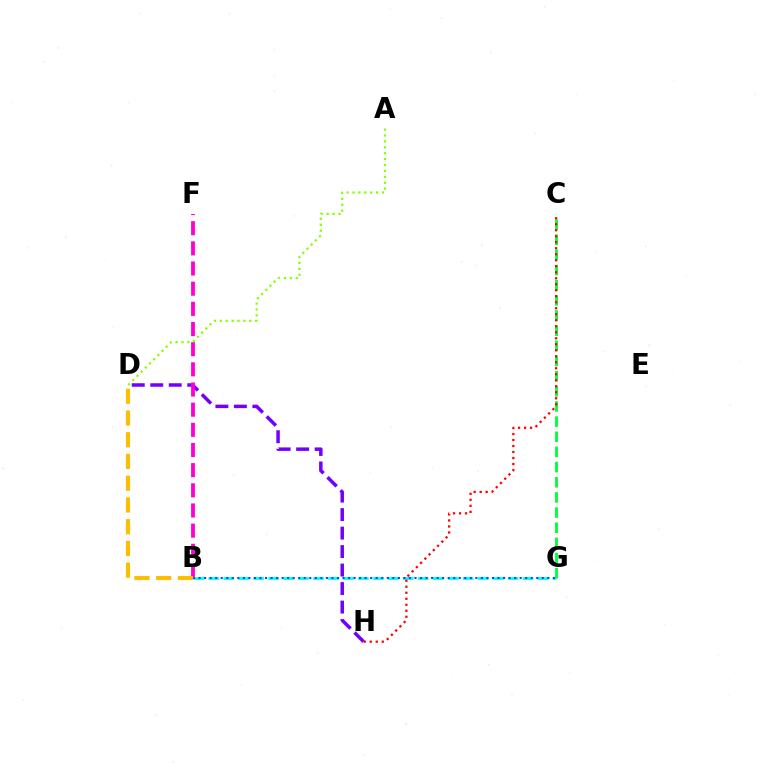{('D', 'H'): [{'color': '#7200ff', 'line_style': 'dashed', 'thickness': 2.51}], ('B', 'G'): [{'color': '#00fff6', 'line_style': 'dashed', 'thickness': 2.03}, {'color': '#004bff', 'line_style': 'dotted', 'thickness': 1.5}], ('B', 'F'): [{'color': '#ff00cf', 'line_style': 'dashed', 'thickness': 2.74}], ('A', 'D'): [{'color': '#84ff00', 'line_style': 'dotted', 'thickness': 1.6}], ('B', 'D'): [{'color': '#ffbd00', 'line_style': 'dashed', 'thickness': 2.95}], ('C', 'G'): [{'color': '#00ff39', 'line_style': 'dashed', 'thickness': 2.06}], ('C', 'H'): [{'color': '#ff0000', 'line_style': 'dotted', 'thickness': 1.63}]}